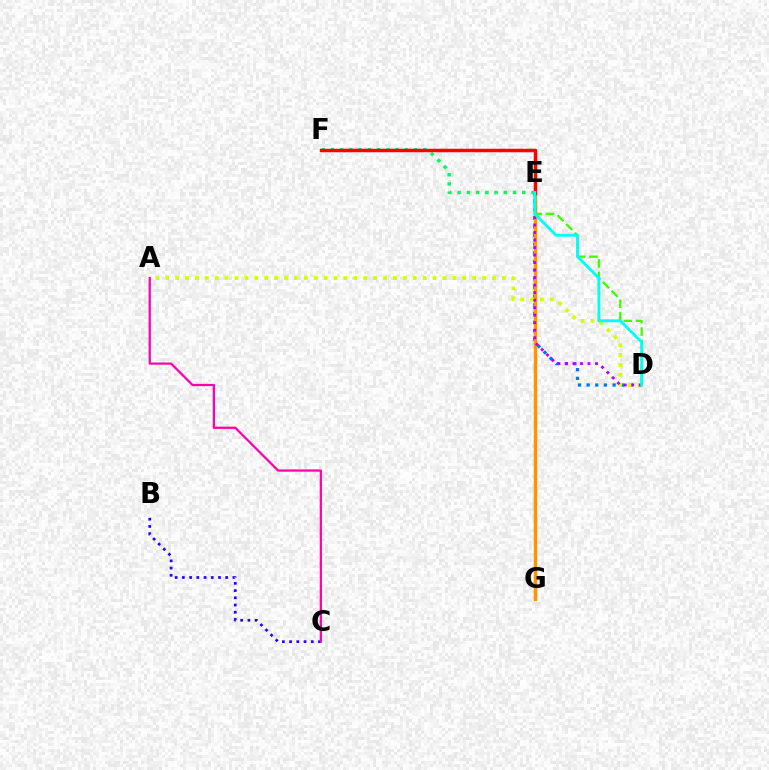{('D', 'E'): [{'color': '#0074ff', 'line_style': 'dotted', 'thickness': 2.35}, {'color': '#3dff00', 'line_style': 'dashed', 'thickness': 1.67}, {'color': '#b900ff', 'line_style': 'dotted', 'thickness': 2.04}, {'color': '#00fff6', 'line_style': 'solid', 'thickness': 2.08}], ('E', 'G'): [{'color': '#ff9400', 'line_style': 'solid', 'thickness': 2.49}], ('A', 'D'): [{'color': '#d1ff00', 'line_style': 'dotted', 'thickness': 2.69}], ('E', 'F'): [{'color': '#00ff5c', 'line_style': 'dotted', 'thickness': 2.51}, {'color': '#ff0000', 'line_style': 'solid', 'thickness': 2.51}], ('B', 'C'): [{'color': '#2500ff', 'line_style': 'dotted', 'thickness': 1.96}], ('A', 'C'): [{'color': '#ff00ac', 'line_style': 'solid', 'thickness': 1.61}]}